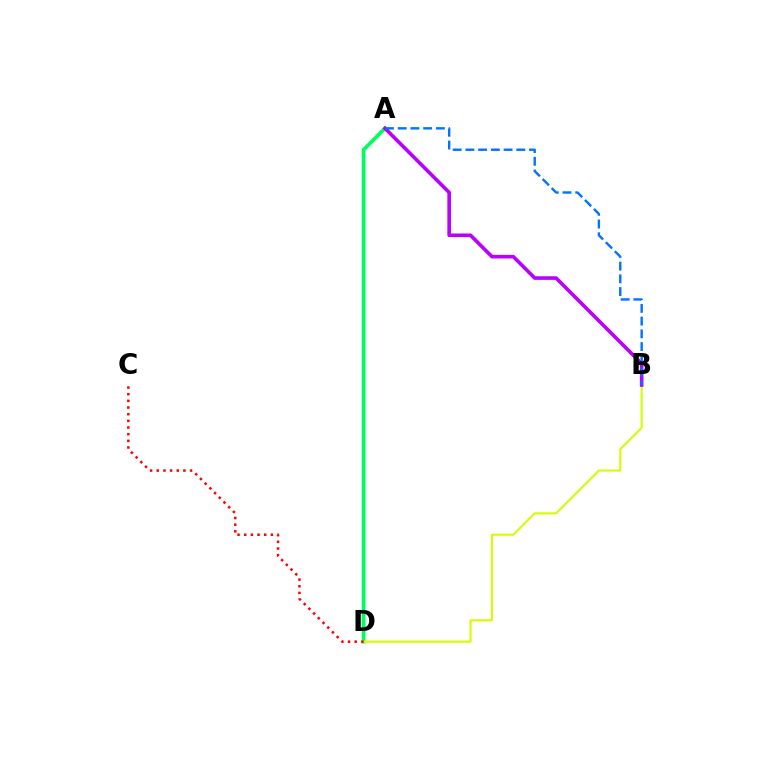{('A', 'D'): [{'color': '#00ff5c', 'line_style': 'solid', 'thickness': 2.68}], ('B', 'D'): [{'color': '#d1ff00', 'line_style': 'solid', 'thickness': 1.5}], ('A', 'B'): [{'color': '#b900ff', 'line_style': 'solid', 'thickness': 2.6}, {'color': '#0074ff', 'line_style': 'dashed', 'thickness': 1.73}], ('C', 'D'): [{'color': '#ff0000', 'line_style': 'dotted', 'thickness': 1.81}]}